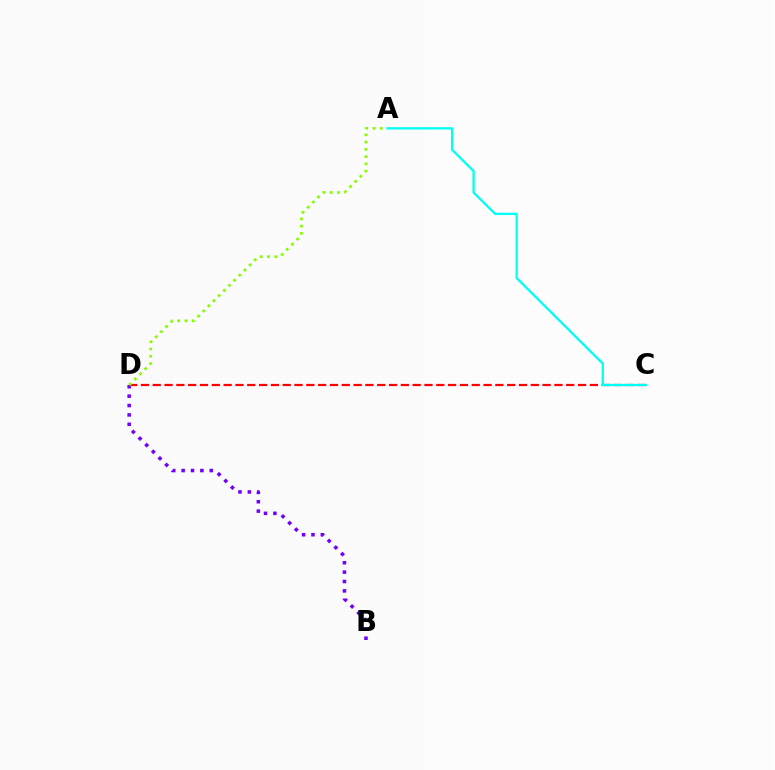{('B', 'D'): [{'color': '#7200ff', 'line_style': 'dotted', 'thickness': 2.55}], ('C', 'D'): [{'color': '#ff0000', 'line_style': 'dashed', 'thickness': 1.6}], ('A', 'C'): [{'color': '#00fff6', 'line_style': 'solid', 'thickness': 1.65}], ('A', 'D'): [{'color': '#84ff00', 'line_style': 'dotted', 'thickness': 1.97}]}